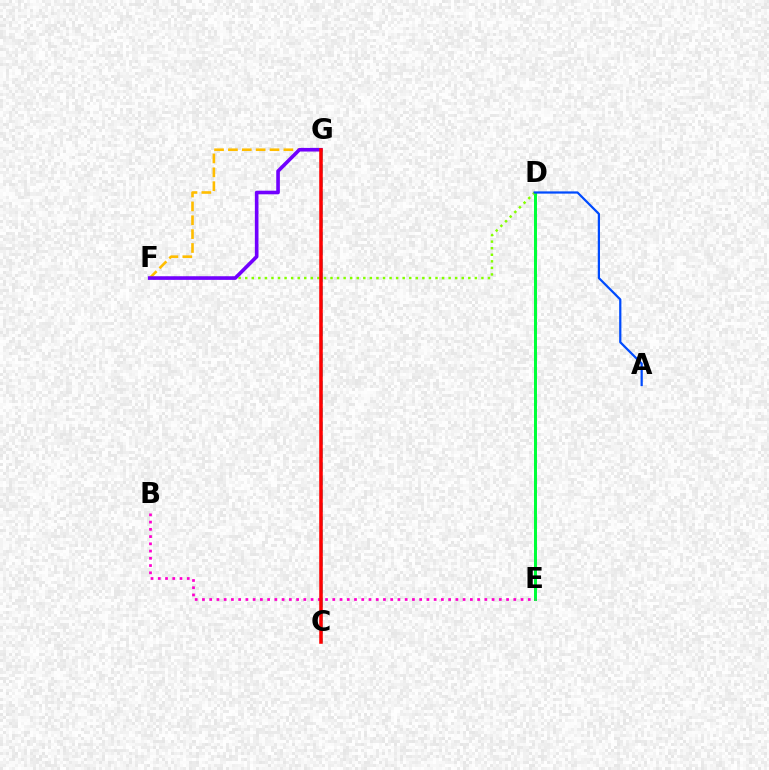{('C', 'G'): [{'color': '#00fff6', 'line_style': 'dashed', 'thickness': 1.84}, {'color': '#ff0000', 'line_style': 'solid', 'thickness': 2.55}], ('F', 'G'): [{'color': '#ffbd00', 'line_style': 'dashed', 'thickness': 1.88}, {'color': '#7200ff', 'line_style': 'solid', 'thickness': 2.61}], ('D', 'E'): [{'color': '#00ff39', 'line_style': 'solid', 'thickness': 2.16}], ('D', 'F'): [{'color': '#84ff00', 'line_style': 'dotted', 'thickness': 1.78}], ('B', 'E'): [{'color': '#ff00cf', 'line_style': 'dotted', 'thickness': 1.97}], ('A', 'D'): [{'color': '#004bff', 'line_style': 'solid', 'thickness': 1.61}]}